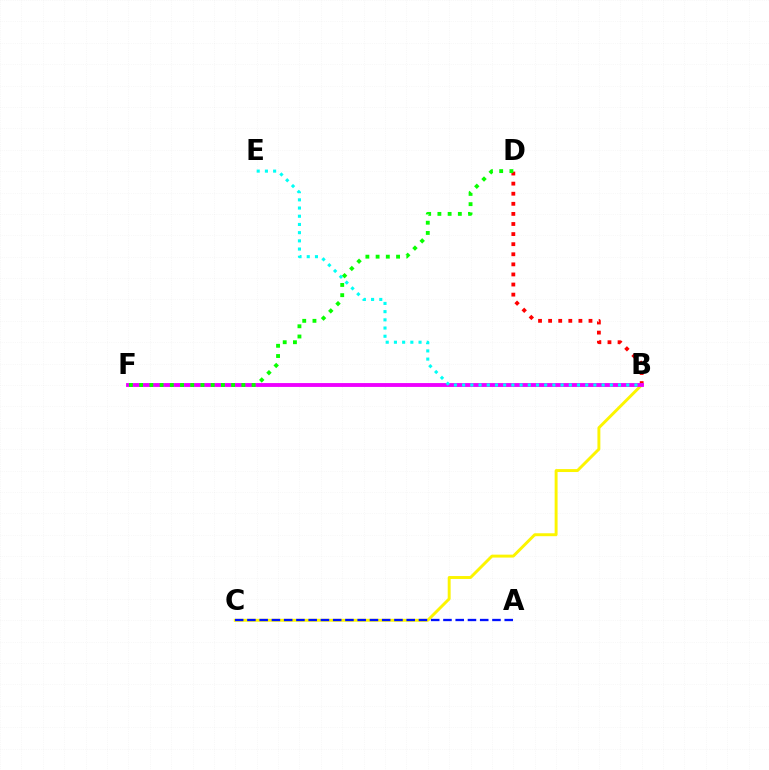{('B', 'D'): [{'color': '#ff0000', 'line_style': 'dotted', 'thickness': 2.74}], ('B', 'C'): [{'color': '#fcf500', 'line_style': 'solid', 'thickness': 2.11}], ('B', 'F'): [{'color': '#ee00ff', 'line_style': 'solid', 'thickness': 2.78}], ('D', 'F'): [{'color': '#08ff00', 'line_style': 'dotted', 'thickness': 2.78}], ('A', 'C'): [{'color': '#0010ff', 'line_style': 'dashed', 'thickness': 1.66}], ('B', 'E'): [{'color': '#00fff6', 'line_style': 'dotted', 'thickness': 2.23}]}